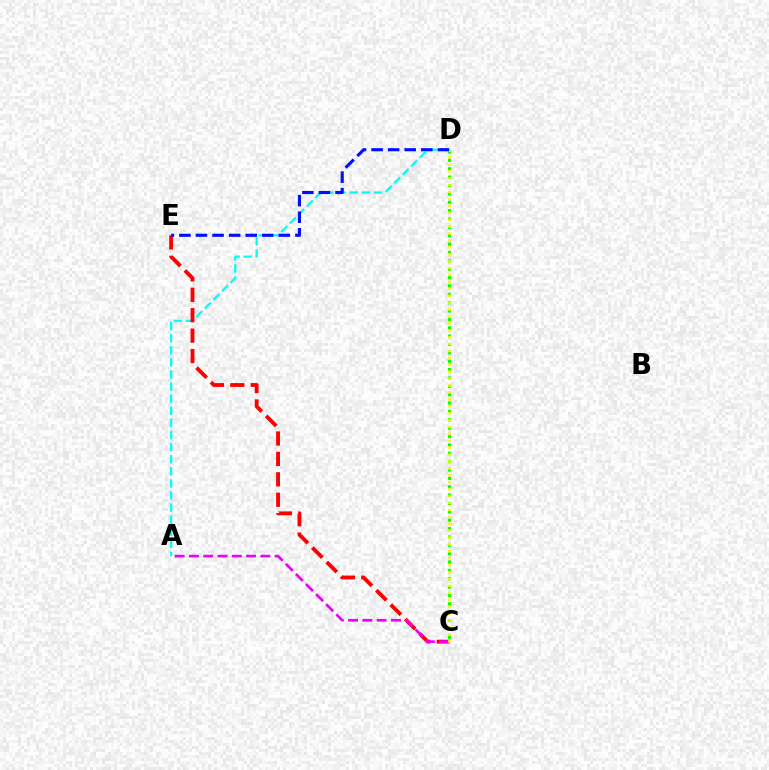{('A', 'D'): [{'color': '#00fff6', 'line_style': 'dashed', 'thickness': 1.64}], ('C', 'E'): [{'color': '#ff0000', 'line_style': 'dashed', 'thickness': 2.77}], ('C', 'D'): [{'color': '#08ff00', 'line_style': 'dotted', 'thickness': 2.27}, {'color': '#fcf500', 'line_style': 'dotted', 'thickness': 1.88}], ('A', 'C'): [{'color': '#ee00ff', 'line_style': 'dashed', 'thickness': 1.94}], ('D', 'E'): [{'color': '#0010ff', 'line_style': 'dashed', 'thickness': 2.25}]}